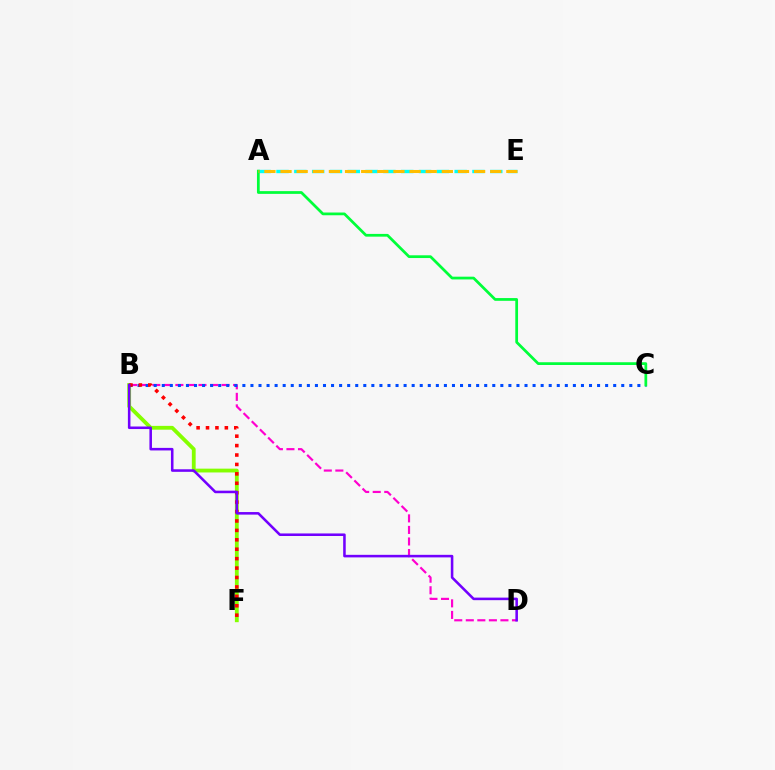{('B', 'F'): [{'color': '#84ff00', 'line_style': 'solid', 'thickness': 2.75}, {'color': '#ff0000', 'line_style': 'dotted', 'thickness': 2.56}], ('B', 'D'): [{'color': '#ff00cf', 'line_style': 'dashed', 'thickness': 1.57}, {'color': '#7200ff', 'line_style': 'solid', 'thickness': 1.84}], ('A', 'E'): [{'color': '#00fff6', 'line_style': 'dashed', 'thickness': 2.42}, {'color': '#ffbd00', 'line_style': 'dashed', 'thickness': 2.19}], ('B', 'C'): [{'color': '#004bff', 'line_style': 'dotted', 'thickness': 2.19}], ('A', 'C'): [{'color': '#00ff39', 'line_style': 'solid', 'thickness': 1.98}]}